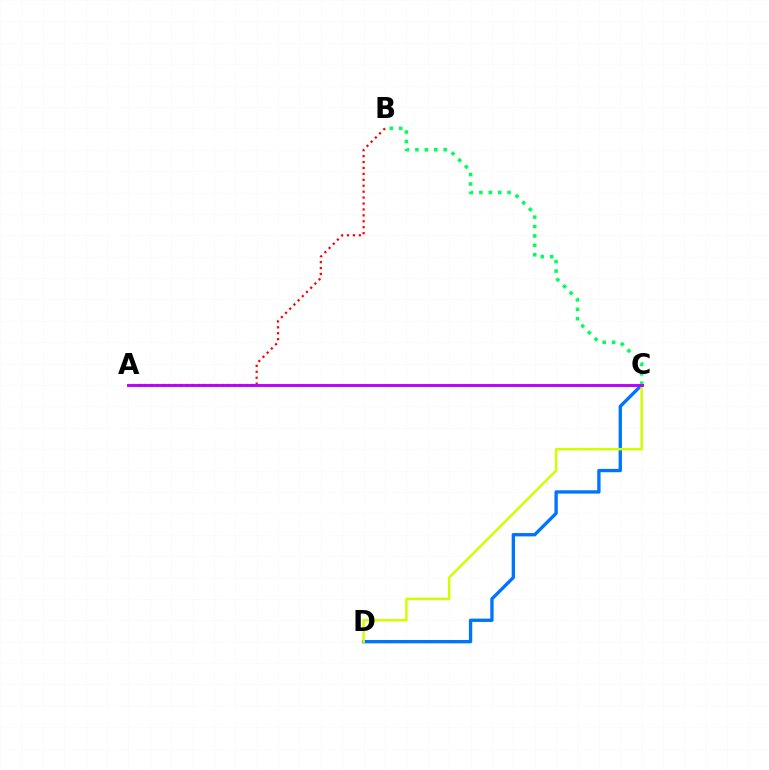{('C', 'D'): [{'color': '#0074ff', 'line_style': 'solid', 'thickness': 2.4}, {'color': '#d1ff00', 'line_style': 'solid', 'thickness': 1.81}], ('B', 'C'): [{'color': '#00ff5c', 'line_style': 'dotted', 'thickness': 2.56}], ('A', 'B'): [{'color': '#ff0000', 'line_style': 'dotted', 'thickness': 1.61}], ('A', 'C'): [{'color': '#b900ff', 'line_style': 'solid', 'thickness': 2.08}]}